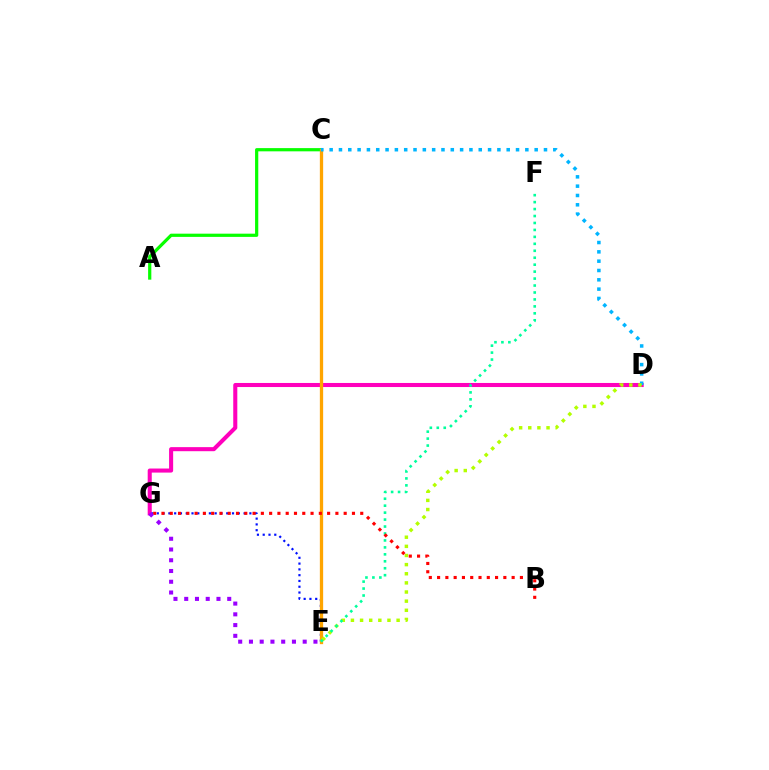{('A', 'C'): [{'color': '#08ff00', 'line_style': 'solid', 'thickness': 2.32}], ('E', 'G'): [{'color': '#0010ff', 'line_style': 'dotted', 'thickness': 1.57}, {'color': '#9b00ff', 'line_style': 'dotted', 'thickness': 2.92}], ('D', 'G'): [{'color': '#ff00bd', 'line_style': 'solid', 'thickness': 2.93}], ('C', 'E'): [{'color': '#ffa500', 'line_style': 'solid', 'thickness': 2.37}], ('C', 'D'): [{'color': '#00b5ff', 'line_style': 'dotted', 'thickness': 2.53}], ('D', 'E'): [{'color': '#b3ff00', 'line_style': 'dotted', 'thickness': 2.48}], ('E', 'F'): [{'color': '#00ff9d', 'line_style': 'dotted', 'thickness': 1.89}], ('B', 'G'): [{'color': '#ff0000', 'line_style': 'dotted', 'thickness': 2.25}]}